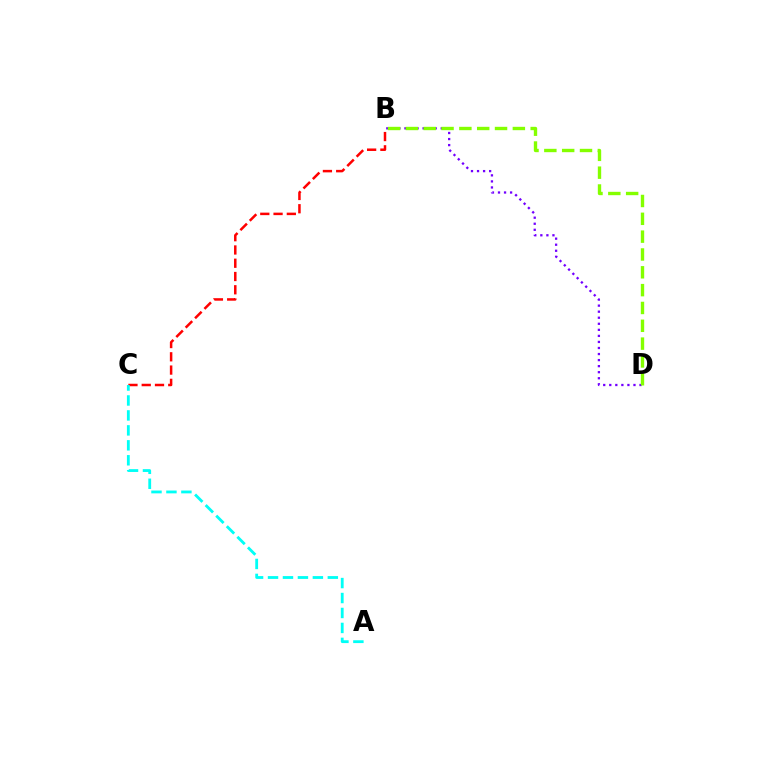{('B', 'D'): [{'color': '#7200ff', 'line_style': 'dotted', 'thickness': 1.64}, {'color': '#84ff00', 'line_style': 'dashed', 'thickness': 2.42}], ('B', 'C'): [{'color': '#ff0000', 'line_style': 'dashed', 'thickness': 1.8}], ('A', 'C'): [{'color': '#00fff6', 'line_style': 'dashed', 'thickness': 2.03}]}